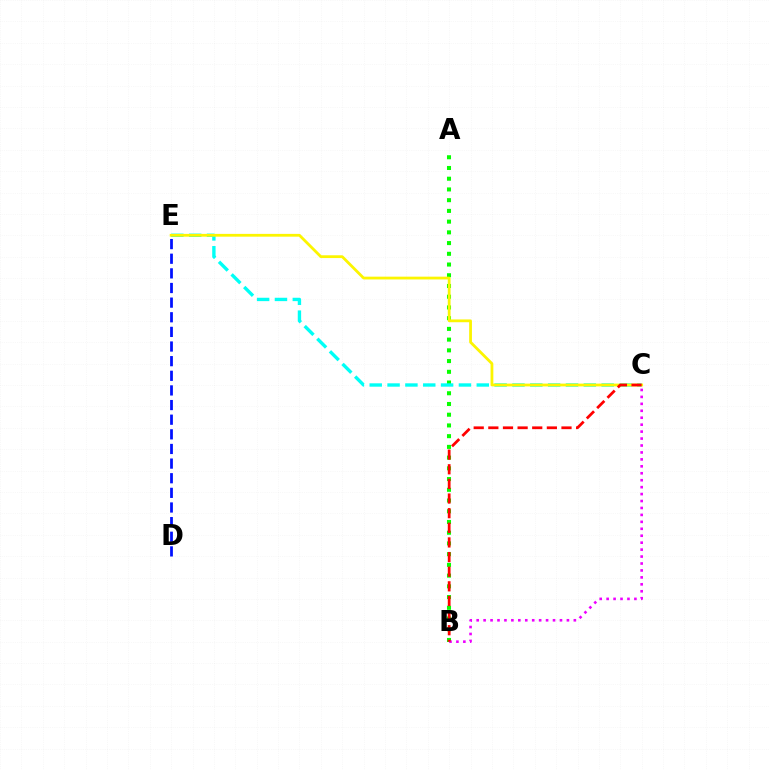{('A', 'B'): [{'color': '#08ff00', 'line_style': 'dotted', 'thickness': 2.91}], ('D', 'E'): [{'color': '#0010ff', 'line_style': 'dashed', 'thickness': 1.99}], ('B', 'C'): [{'color': '#ee00ff', 'line_style': 'dotted', 'thickness': 1.89}, {'color': '#ff0000', 'line_style': 'dashed', 'thickness': 1.99}], ('C', 'E'): [{'color': '#00fff6', 'line_style': 'dashed', 'thickness': 2.42}, {'color': '#fcf500', 'line_style': 'solid', 'thickness': 2.0}]}